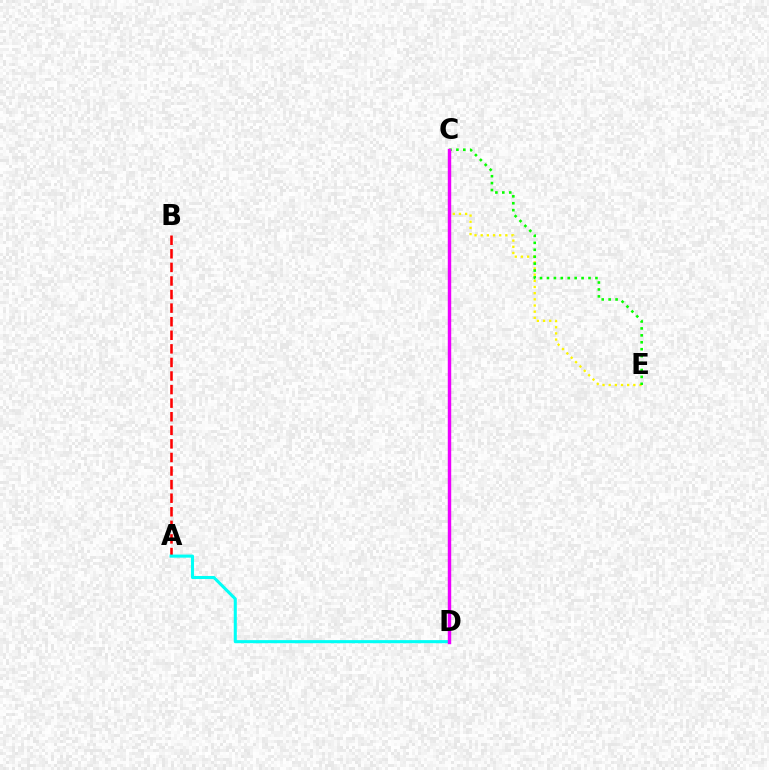{('C', 'E'): [{'color': '#fcf500', 'line_style': 'dotted', 'thickness': 1.67}, {'color': '#08ff00', 'line_style': 'dotted', 'thickness': 1.88}], ('A', 'B'): [{'color': '#ff0000', 'line_style': 'dashed', 'thickness': 1.84}], ('C', 'D'): [{'color': '#0010ff', 'line_style': 'solid', 'thickness': 2.12}, {'color': '#ee00ff', 'line_style': 'solid', 'thickness': 2.47}], ('A', 'D'): [{'color': '#00fff6', 'line_style': 'solid', 'thickness': 2.21}]}